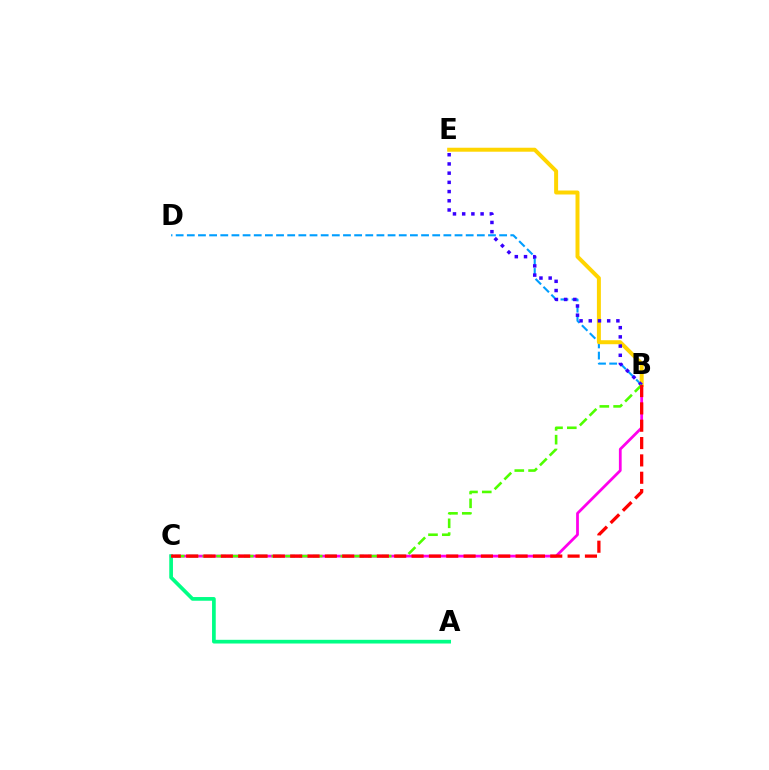{('B', 'D'): [{'color': '#009eff', 'line_style': 'dashed', 'thickness': 1.52}], ('B', 'C'): [{'color': '#ff00ed', 'line_style': 'solid', 'thickness': 1.99}, {'color': '#4fff00', 'line_style': 'dashed', 'thickness': 1.87}, {'color': '#ff0000', 'line_style': 'dashed', 'thickness': 2.36}], ('B', 'E'): [{'color': '#ffd500', 'line_style': 'solid', 'thickness': 2.86}, {'color': '#3700ff', 'line_style': 'dotted', 'thickness': 2.5}], ('A', 'C'): [{'color': '#00ff86', 'line_style': 'solid', 'thickness': 2.66}]}